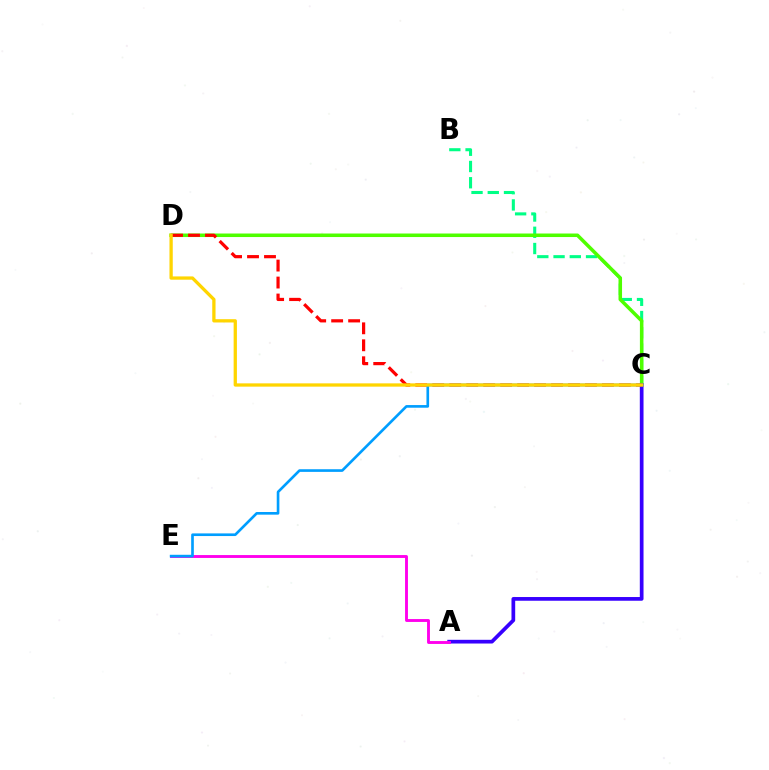{('B', 'C'): [{'color': '#00ff86', 'line_style': 'dashed', 'thickness': 2.21}], ('C', 'D'): [{'color': '#4fff00', 'line_style': 'solid', 'thickness': 2.54}, {'color': '#ff0000', 'line_style': 'dashed', 'thickness': 2.31}, {'color': '#ffd500', 'line_style': 'solid', 'thickness': 2.37}], ('A', 'C'): [{'color': '#3700ff', 'line_style': 'solid', 'thickness': 2.67}], ('A', 'E'): [{'color': '#ff00ed', 'line_style': 'solid', 'thickness': 2.08}], ('C', 'E'): [{'color': '#009eff', 'line_style': 'solid', 'thickness': 1.91}]}